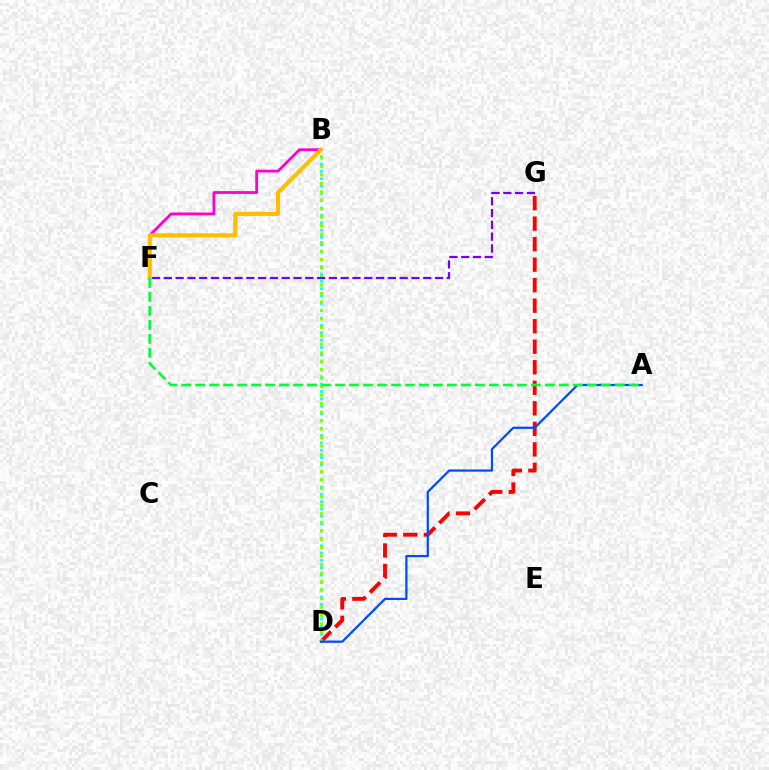{('B', 'F'): [{'color': '#ff00cf', 'line_style': 'solid', 'thickness': 2.02}, {'color': '#ffbd00', 'line_style': 'solid', 'thickness': 2.94}], ('D', 'G'): [{'color': '#ff0000', 'line_style': 'dashed', 'thickness': 2.79}], ('B', 'D'): [{'color': '#00fff6', 'line_style': 'dotted', 'thickness': 1.99}, {'color': '#84ff00', 'line_style': 'dotted', 'thickness': 2.3}], ('F', 'G'): [{'color': '#7200ff', 'line_style': 'dashed', 'thickness': 1.6}], ('A', 'D'): [{'color': '#004bff', 'line_style': 'solid', 'thickness': 1.61}], ('A', 'F'): [{'color': '#00ff39', 'line_style': 'dashed', 'thickness': 1.9}]}